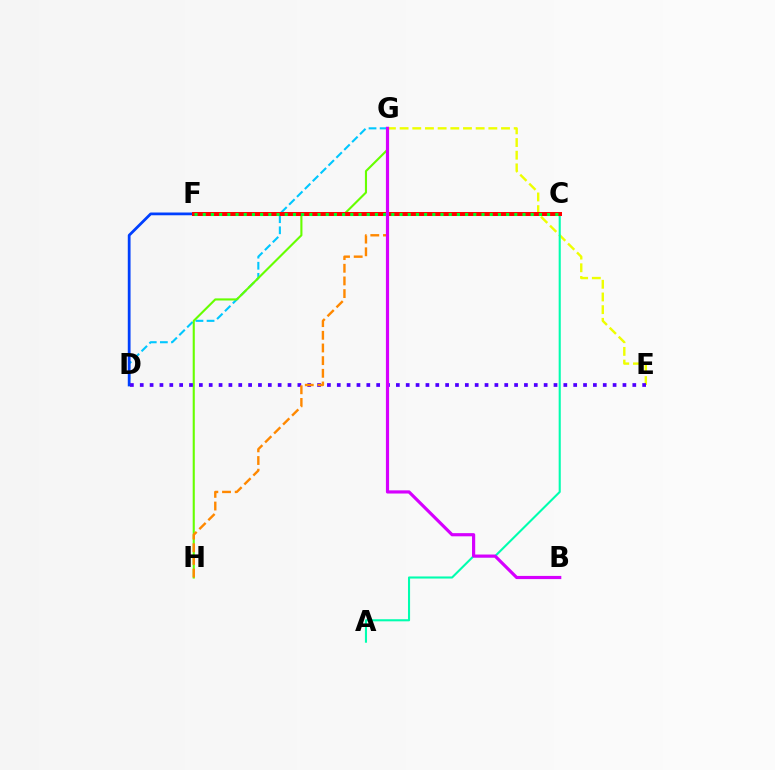{('D', 'G'): [{'color': '#00c7ff', 'line_style': 'dashed', 'thickness': 1.51}], ('G', 'H'): [{'color': '#66ff00', 'line_style': 'solid', 'thickness': 1.52}, {'color': '#ff8800', 'line_style': 'dashed', 'thickness': 1.72}], ('E', 'G'): [{'color': '#eeff00', 'line_style': 'dashed', 'thickness': 1.72}], ('D', 'F'): [{'color': '#003fff', 'line_style': 'solid', 'thickness': 1.99}], ('C', 'F'): [{'color': '#ff00a0', 'line_style': 'dotted', 'thickness': 2.58}, {'color': '#ff0000', 'line_style': 'solid', 'thickness': 2.87}, {'color': '#00ff27', 'line_style': 'dotted', 'thickness': 2.23}], ('A', 'C'): [{'color': '#00ffaf', 'line_style': 'solid', 'thickness': 1.51}], ('D', 'E'): [{'color': '#4f00ff', 'line_style': 'dotted', 'thickness': 2.68}], ('B', 'G'): [{'color': '#d600ff', 'line_style': 'solid', 'thickness': 2.29}]}